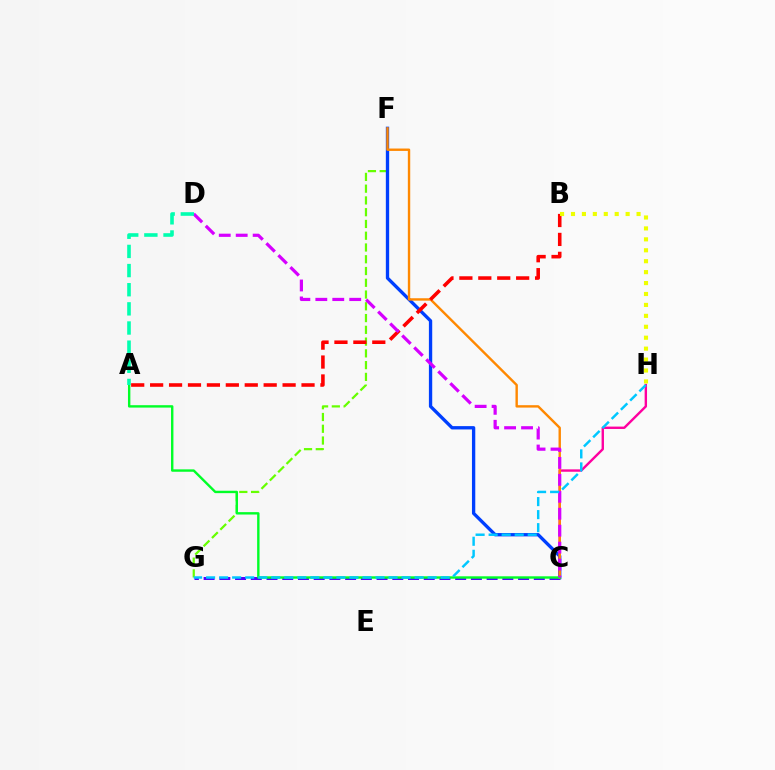{('F', 'G'): [{'color': '#66ff00', 'line_style': 'dashed', 'thickness': 1.6}], ('C', 'F'): [{'color': '#003fff', 'line_style': 'solid', 'thickness': 2.39}, {'color': '#ff8800', 'line_style': 'solid', 'thickness': 1.73}], ('C', 'G'): [{'color': '#4f00ff', 'line_style': 'dashed', 'thickness': 2.14}], ('C', 'H'): [{'color': '#ff00a0', 'line_style': 'solid', 'thickness': 1.72}], ('A', 'B'): [{'color': '#ff0000', 'line_style': 'dashed', 'thickness': 2.57}], ('A', 'C'): [{'color': '#00ff27', 'line_style': 'solid', 'thickness': 1.73}], ('C', 'D'): [{'color': '#d600ff', 'line_style': 'dashed', 'thickness': 2.3}], ('B', 'H'): [{'color': '#eeff00', 'line_style': 'dotted', 'thickness': 2.97}], ('G', 'H'): [{'color': '#00c7ff', 'line_style': 'dashed', 'thickness': 1.77}], ('A', 'D'): [{'color': '#00ffaf', 'line_style': 'dashed', 'thickness': 2.6}]}